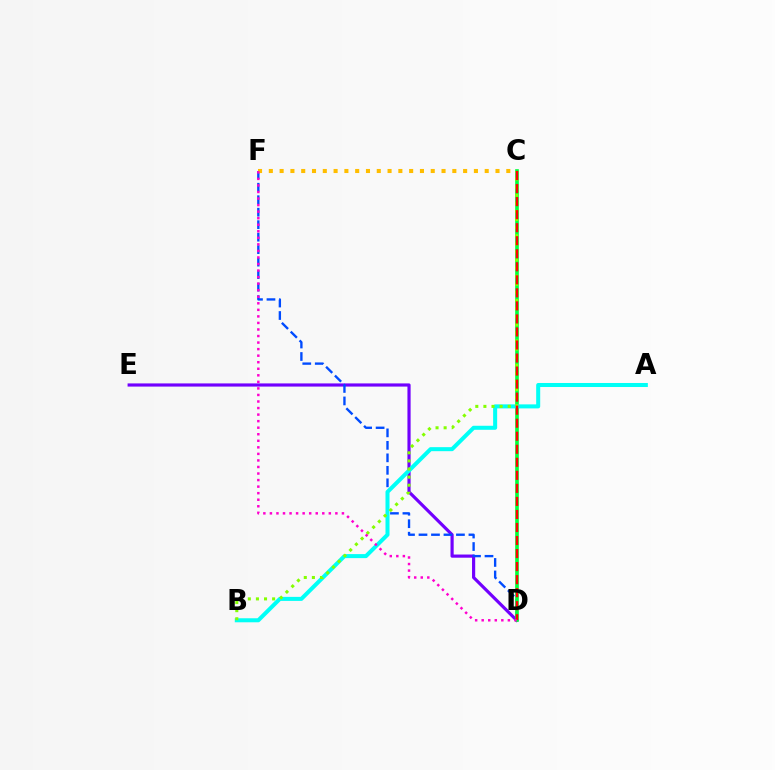{('D', 'E'): [{'color': '#7200ff', 'line_style': 'solid', 'thickness': 2.28}], ('D', 'F'): [{'color': '#004bff', 'line_style': 'dashed', 'thickness': 1.7}, {'color': '#ff00cf', 'line_style': 'dotted', 'thickness': 1.78}], ('C', 'F'): [{'color': '#ffbd00', 'line_style': 'dotted', 'thickness': 2.93}], ('C', 'D'): [{'color': '#00ff39', 'line_style': 'solid', 'thickness': 2.63}, {'color': '#ff0000', 'line_style': 'dashed', 'thickness': 1.77}], ('A', 'B'): [{'color': '#00fff6', 'line_style': 'solid', 'thickness': 2.9}], ('B', 'C'): [{'color': '#84ff00', 'line_style': 'dotted', 'thickness': 2.2}]}